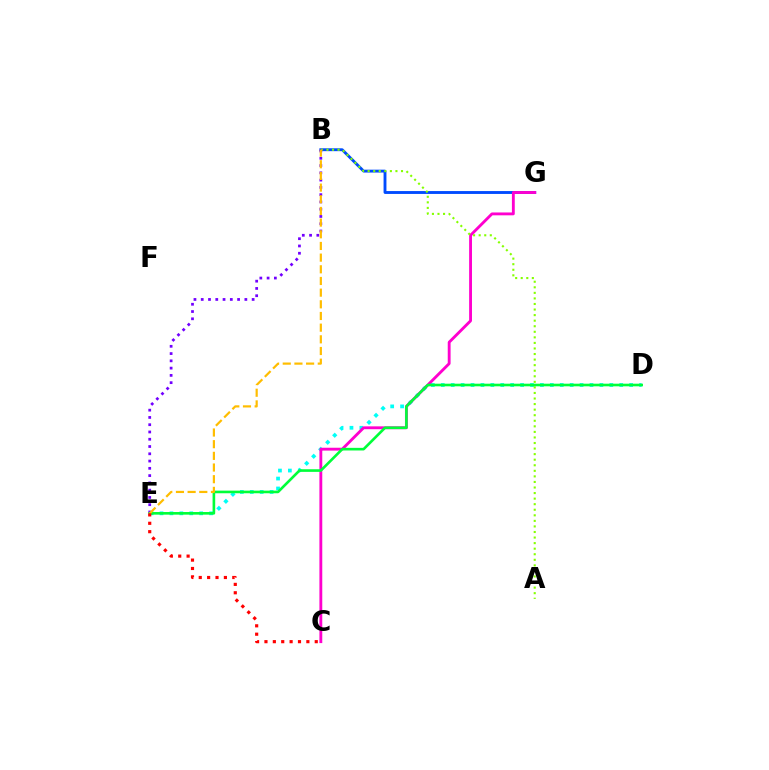{('B', 'G'): [{'color': '#004bff', 'line_style': 'solid', 'thickness': 2.07}], ('D', 'E'): [{'color': '#00fff6', 'line_style': 'dotted', 'thickness': 2.69}, {'color': '#00ff39', 'line_style': 'solid', 'thickness': 1.89}], ('C', 'G'): [{'color': '#ff00cf', 'line_style': 'solid', 'thickness': 2.06}], ('A', 'B'): [{'color': '#84ff00', 'line_style': 'dotted', 'thickness': 1.51}], ('B', 'E'): [{'color': '#7200ff', 'line_style': 'dotted', 'thickness': 1.98}, {'color': '#ffbd00', 'line_style': 'dashed', 'thickness': 1.59}], ('C', 'E'): [{'color': '#ff0000', 'line_style': 'dotted', 'thickness': 2.28}]}